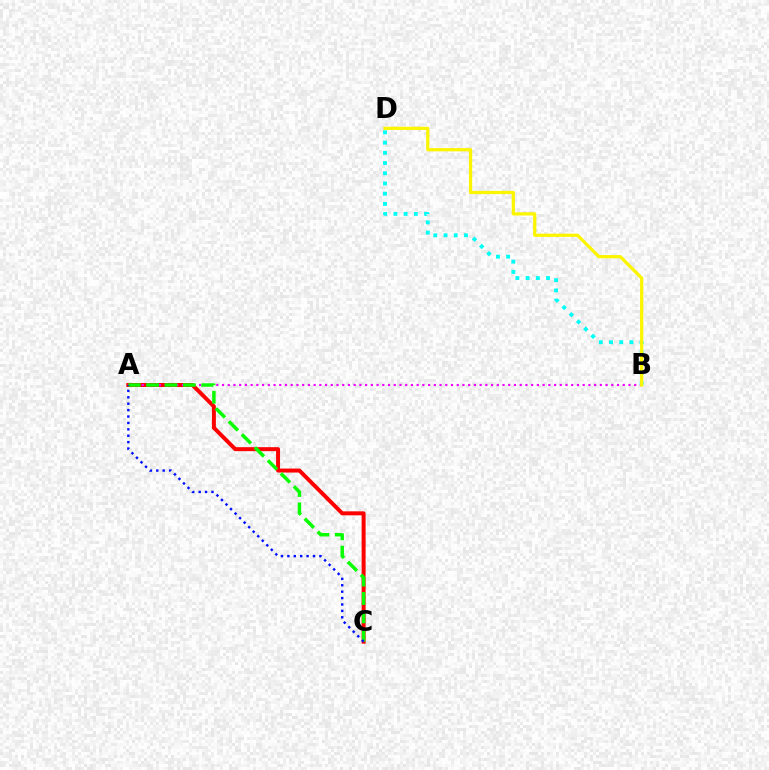{('A', 'C'): [{'color': '#ff0000', 'line_style': 'solid', 'thickness': 2.86}, {'color': '#08ff00', 'line_style': 'dashed', 'thickness': 2.5}, {'color': '#0010ff', 'line_style': 'dotted', 'thickness': 1.74}], ('B', 'D'): [{'color': '#00fff6', 'line_style': 'dotted', 'thickness': 2.77}, {'color': '#fcf500', 'line_style': 'solid', 'thickness': 2.33}], ('A', 'B'): [{'color': '#ee00ff', 'line_style': 'dotted', 'thickness': 1.56}]}